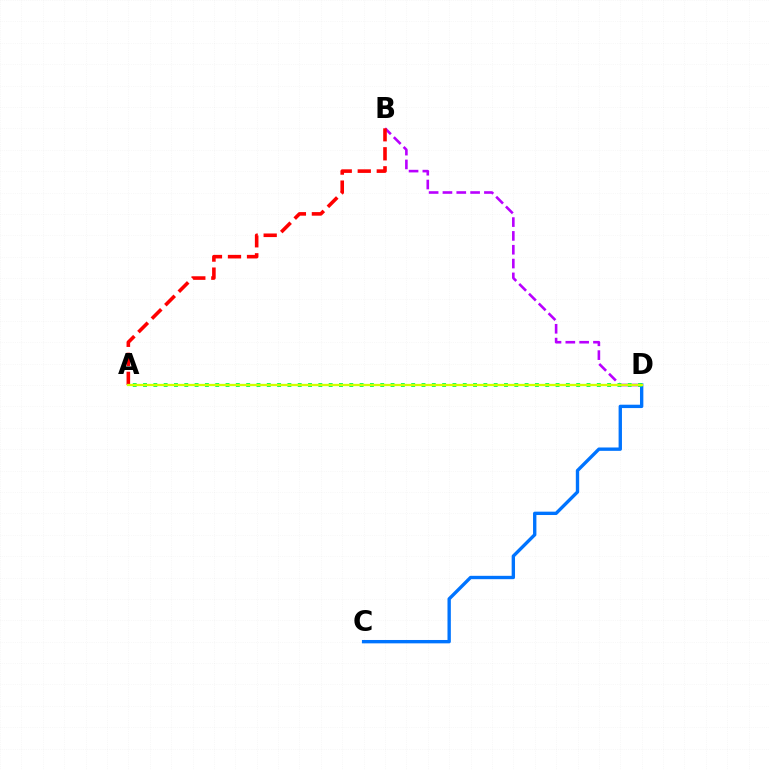{('C', 'D'): [{'color': '#0074ff', 'line_style': 'solid', 'thickness': 2.42}], ('B', 'D'): [{'color': '#b900ff', 'line_style': 'dashed', 'thickness': 1.88}], ('A', 'D'): [{'color': '#00ff5c', 'line_style': 'dotted', 'thickness': 2.8}, {'color': '#d1ff00', 'line_style': 'solid', 'thickness': 1.65}], ('A', 'B'): [{'color': '#ff0000', 'line_style': 'dashed', 'thickness': 2.58}]}